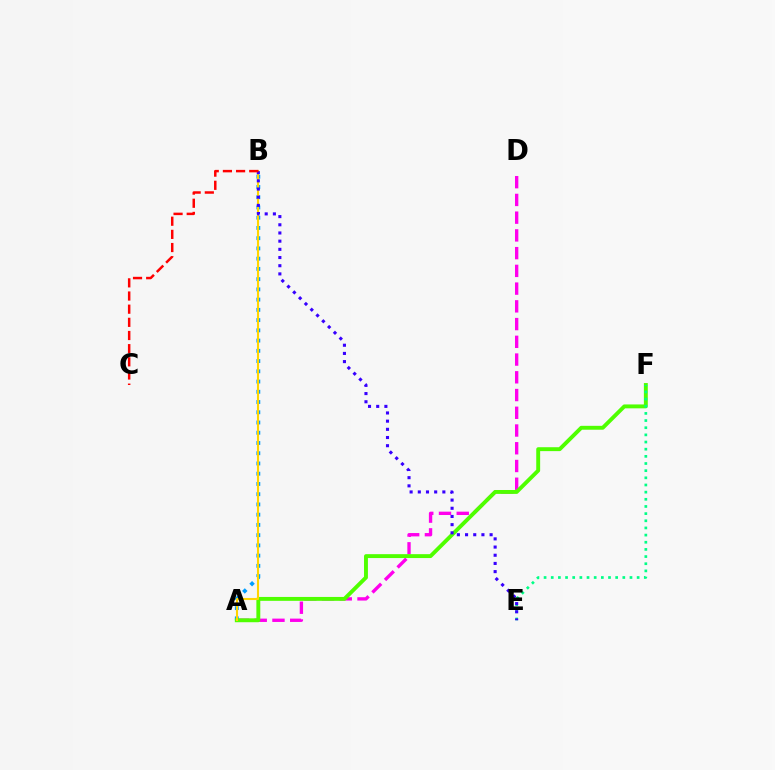{('A', 'D'): [{'color': '#ff00ed', 'line_style': 'dashed', 'thickness': 2.41}], ('A', 'B'): [{'color': '#009eff', 'line_style': 'dotted', 'thickness': 2.78}, {'color': '#ffd500', 'line_style': 'solid', 'thickness': 1.5}], ('A', 'F'): [{'color': '#4fff00', 'line_style': 'solid', 'thickness': 2.81}], ('E', 'F'): [{'color': '#00ff86', 'line_style': 'dotted', 'thickness': 1.94}], ('B', 'E'): [{'color': '#3700ff', 'line_style': 'dotted', 'thickness': 2.22}], ('B', 'C'): [{'color': '#ff0000', 'line_style': 'dashed', 'thickness': 1.79}]}